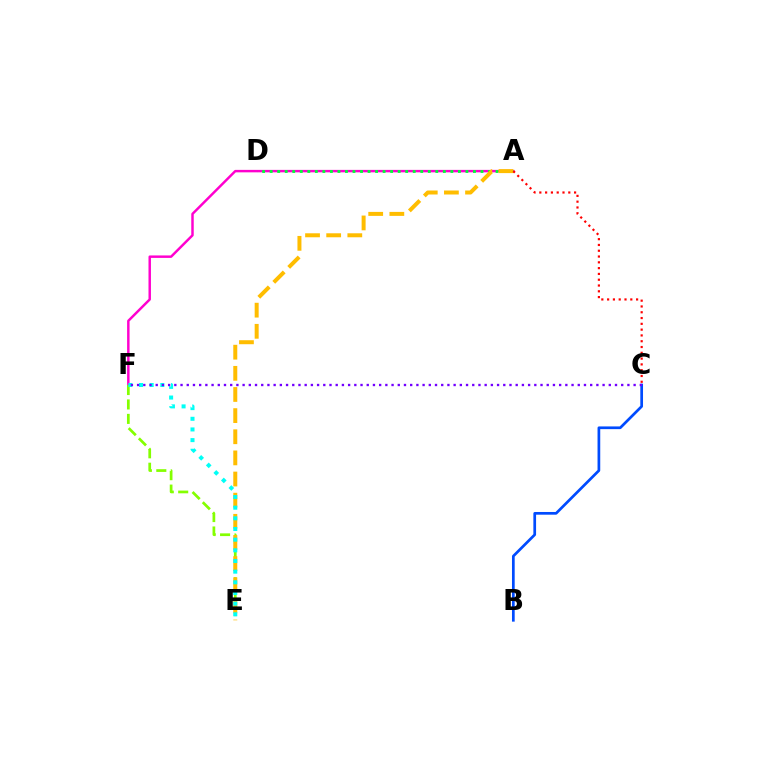{('A', 'F'): [{'color': '#ff00cf', 'line_style': 'solid', 'thickness': 1.77}], ('B', 'C'): [{'color': '#004bff', 'line_style': 'solid', 'thickness': 1.95}], ('A', 'D'): [{'color': '#00ff39', 'line_style': 'dotted', 'thickness': 2.05}], ('E', 'F'): [{'color': '#84ff00', 'line_style': 'dashed', 'thickness': 1.96}, {'color': '#00fff6', 'line_style': 'dotted', 'thickness': 2.9}], ('A', 'E'): [{'color': '#ffbd00', 'line_style': 'dashed', 'thickness': 2.87}], ('A', 'C'): [{'color': '#ff0000', 'line_style': 'dotted', 'thickness': 1.57}], ('C', 'F'): [{'color': '#7200ff', 'line_style': 'dotted', 'thickness': 1.69}]}